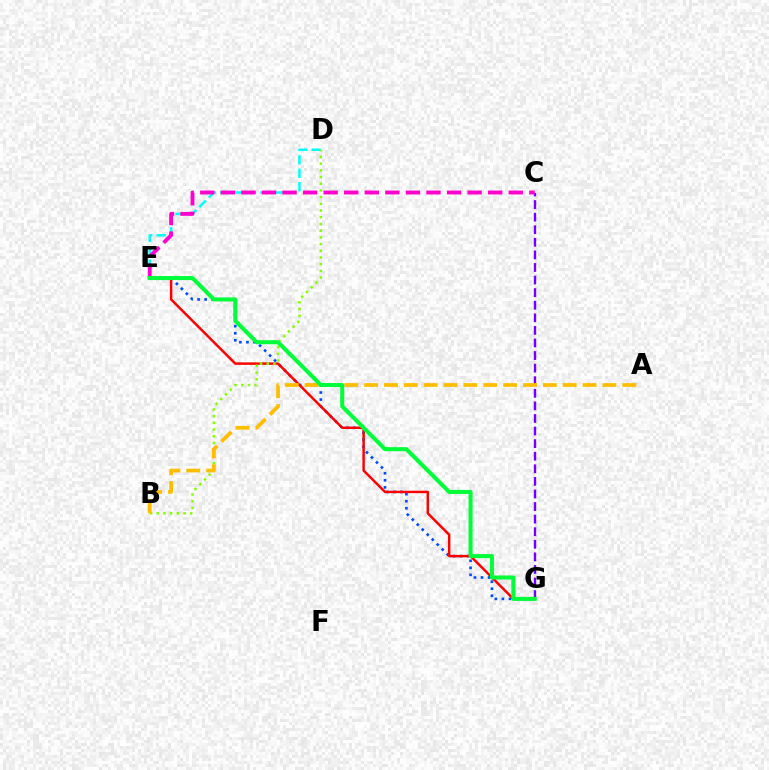{('D', 'E'): [{'color': '#00fff6', 'line_style': 'dashed', 'thickness': 1.82}], ('E', 'G'): [{'color': '#004bff', 'line_style': 'dotted', 'thickness': 1.91}, {'color': '#ff0000', 'line_style': 'solid', 'thickness': 1.77}, {'color': '#00ff39', 'line_style': 'solid', 'thickness': 2.91}], ('C', 'G'): [{'color': '#7200ff', 'line_style': 'dashed', 'thickness': 1.71}], ('C', 'E'): [{'color': '#ff00cf', 'line_style': 'dashed', 'thickness': 2.79}], ('B', 'D'): [{'color': '#84ff00', 'line_style': 'dotted', 'thickness': 1.82}], ('A', 'B'): [{'color': '#ffbd00', 'line_style': 'dashed', 'thickness': 2.7}]}